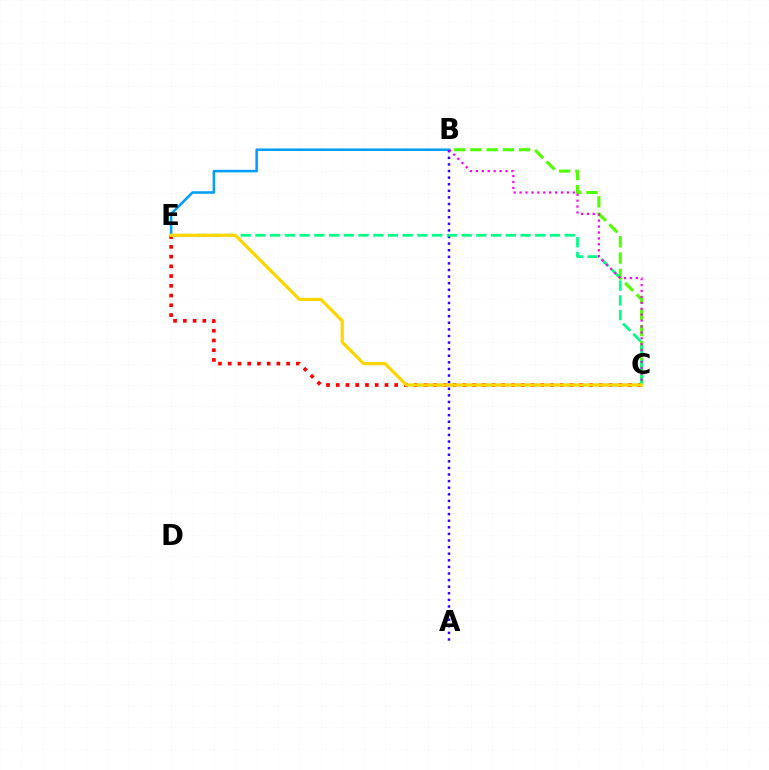{('C', 'E'): [{'color': '#ff0000', 'line_style': 'dotted', 'thickness': 2.65}, {'color': '#00ff86', 'line_style': 'dashed', 'thickness': 2.0}, {'color': '#ffd500', 'line_style': 'solid', 'thickness': 2.31}], ('B', 'C'): [{'color': '#4fff00', 'line_style': 'dashed', 'thickness': 2.21}, {'color': '#ff00ed', 'line_style': 'dotted', 'thickness': 1.61}], ('B', 'E'): [{'color': '#009eff', 'line_style': 'solid', 'thickness': 1.83}], ('A', 'B'): [{'color': '#3700ff', 'line_style': 'dotted', 'thickness': 1.79}]}